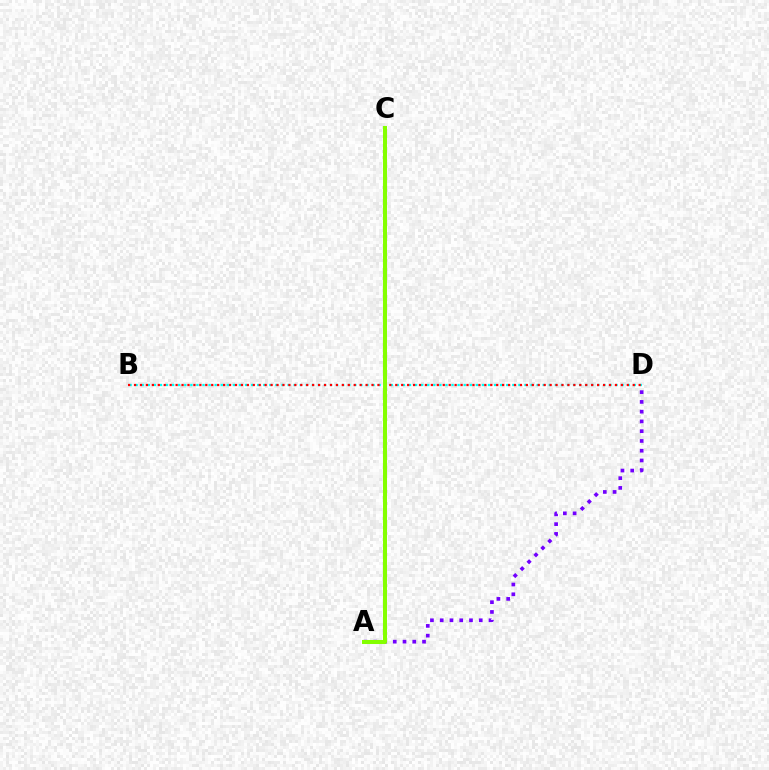{('A', 'D'): [{'color': '#7200ff', 'line_style': 'dotted', 'thickness': 2.65}], ('B', 'D'): [{'color': '#00fff6', 'line_style': 'dotted', 'thickness': 1.65}, {'color': '#ff0000', 'line_style': 'dotted', 'thickness': 1.61}], ('A', 'C'): [{'color': '#84ff00', 'line_style': 'solid', 'thickness': 2.91}]}